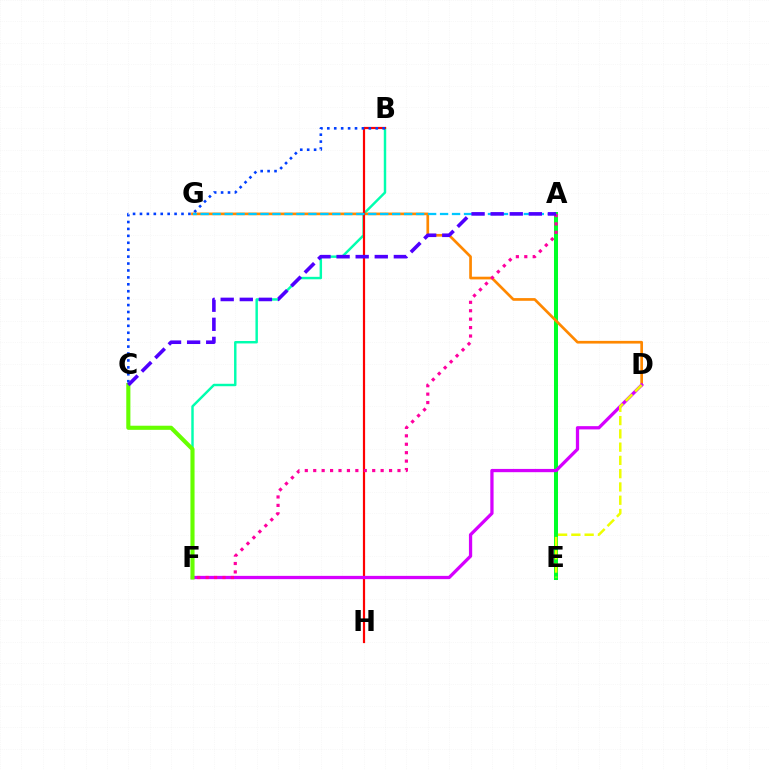{('A', 'E'): [{'color': '#00ff27', 'line_style': 'solid', 'thickness': 2.89}], ('B', 'F'): [{'color': '#00ffaf', 'line_style': 'solid', 'thickness': 1.76}], ('D', 'G'): [{'color': '#ff8800', 'line_style': 'solid', 'thickness': 1.94}], ('B', 'H'): [{'color': '#ff0000', 'line_style': 'solid', 'thickness': 1.59}], ('A', 'G'): [{'color': '#00c7ff', 'line_style': 'dashed', 'thickness': 1.63}], ('D', 'F'): [{'color': '#d600ff', 'line_style': 'solid', 'thickness': 2.35}], ('A', 'F'): [{'color': '#ff00a0', 'line_style': 'dotted', 'thickness': 2.29}], ('D', 'E'): [{'color': '#eeff00', 'line_style': 'dashed', 'thickness': 1.8}], ('C', 'F'): [{'color': '#66ff00', 'line_style': 'solid', 'thickness': 2.96}], ('B', 'C'): [{'color': '#003fff', 'line_style': 'dotted', 'thickness': 1.88}], ('A', 'C'): [{'color': '#4f00ff', 'line_style': 'dashed', 'thickness': 2.59}]}